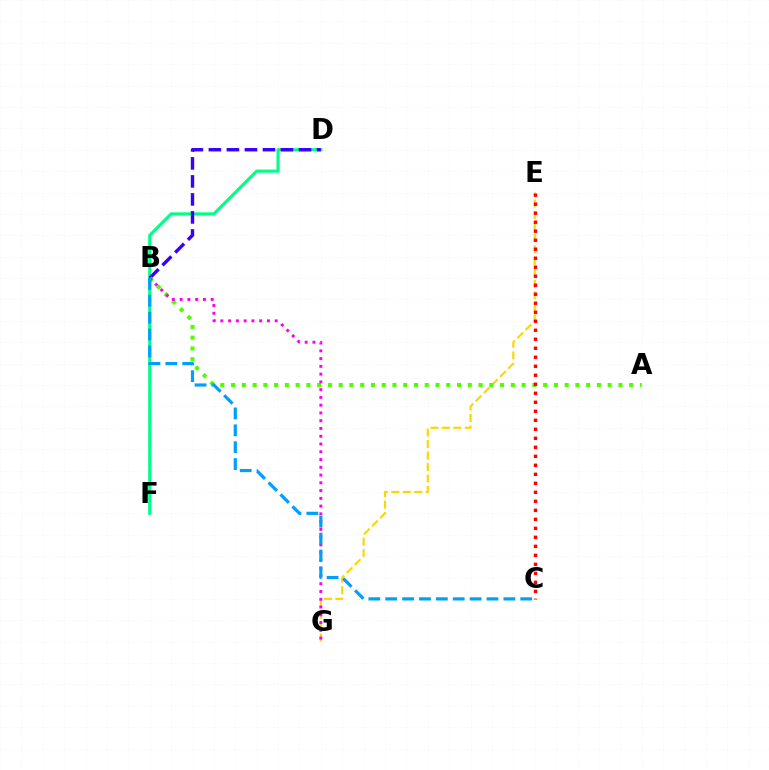{('E', 'G'): [{'color': '#ffd500', 'line_style': 'dashed', 'thickness': 1.56}], ('D', 'F'): [{'color': '#00ff86', 'line_style': 'solid', 'thickness': 2.24}], ('B', 'D'): [{'color': '#3700ff', 'line_style': 'dashed', 'thickness': 2.45}], ('A', 'B'): [{'color': '#4fff00', 'line_style': 'dotted', 'thickness': 2.92}], ('B', 'G'): [{'color': '#ff00ed', 'line_style': 'dotted', 'thickness': 2.11}], ('C', 'E'): [{'color': '#ff0000', 'line_style': 'dotted', 'thickness': 2.45}], ('B', 'C'): [{'color': '#009eff', 'line_style': 'dashed', 'thickness': 2.29}]}